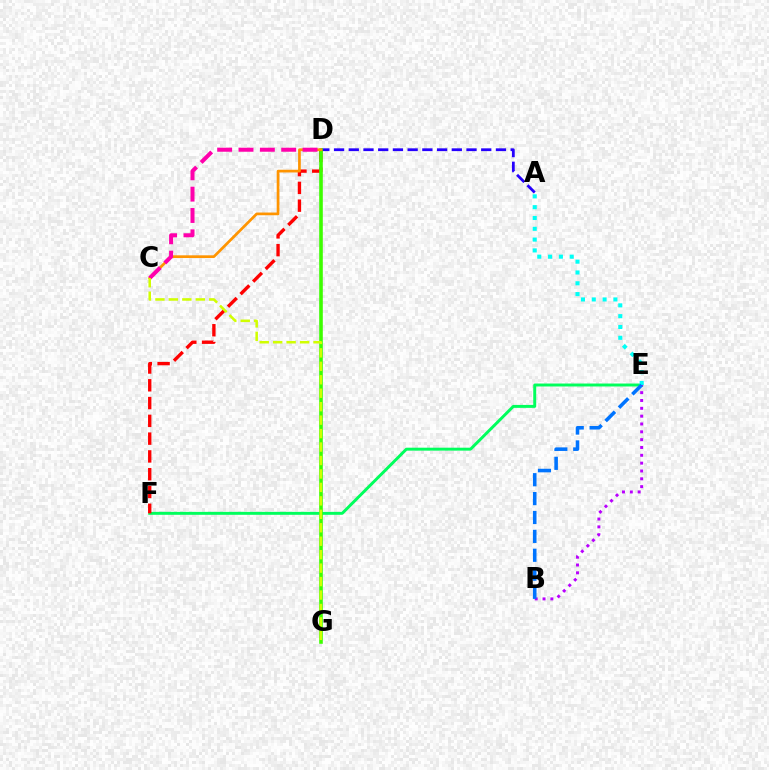{('E', 'F'): [{'color': '#00ff5c', 'line_style': 'solid', 'thickness': 2.12}], ('A', 'D'): [{'color': '#2500ff', 'line_style': 'dashed', 'thickness': 2.0}], ('D', 'F'): [{'color': '#ff0000', 'line_style': 'dashed', 'thickness': 2.42}], ('D', 'G'): [{'color': '#3dff00', 'line_style': 'solid', 'thickness': 2.59}], ('C', 'D'): [{'color': '#ff9400', 'line_style': 'solid', 'thickness': 1.95}, {'color': '#ff00ac', 'line_style': 'dashed', 'thickness': 2.9}], ('B', 'E'): [{'color': '#b900ff', 'line_style': 'dotted', 'thickness': 2.13}, {'color': '#0074ff', 'line_style': 'dashed', 'thickness': 2.57}], ('A', 'E'): [{'color': '#00fff6', 'line_style': 'dotted', 'thickness': 2.94}], ('C', 'G'): [{'color': '#d1ff00', 'line_style': 'dashed', 'thickness': 1.83}]}